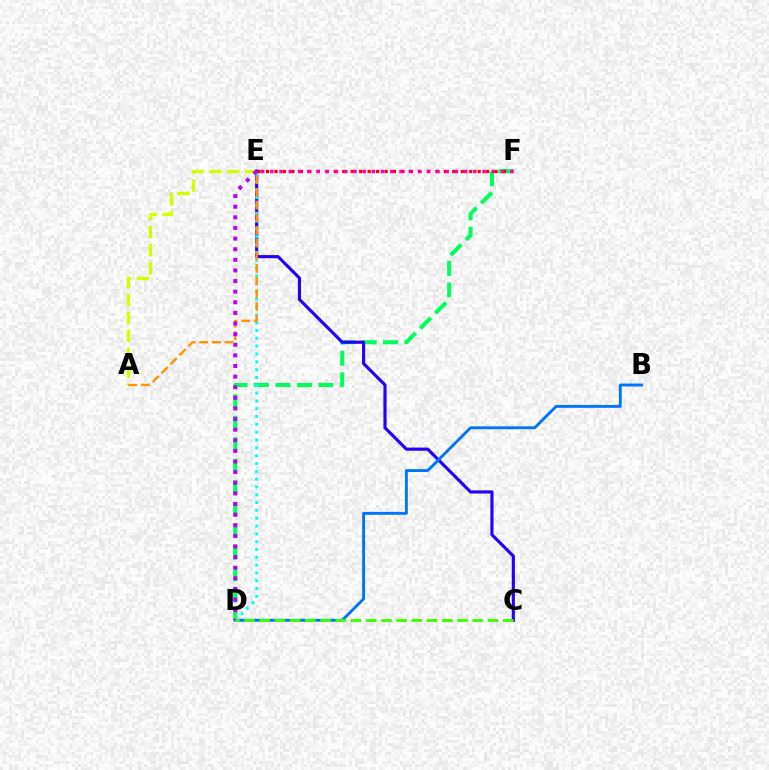{('D', 'F'): [{'color': '#00ff5c', 'line_style': 'dashed', 'thickness': 2.92}], ('A', 'E'): [{'color': '#d1ff00', 'line_style': 'dashed', 'thickness': 2.44}, {'color': '#ff9400', 'line_style': 'dashed', 'thickness': 1.72}], ('C', 'E'): [{'color': '#2500ff', 'line_style': 'solid', 'thickness': 2.27}], ('E', 'F'): [{'color': '#ff0000', 'line_style': 'dotted', 'thickness': 2.3}, {'color': '#ff00ac', 'line_style': 'dotted', 'thickness': 2.51}], ('B', 'D'): [{'color': '#0074ff', 'line_style': 'solid', 'thickness': 2.08}], ('D', 'E'): [{'color': '#00fff6', 'line_style': 'dotted', 'thickness': 2.12}, {'color': '#b900ff', 'line_style': 'dotted', 'thickness': 2.88}], ('C', 'D'): [{'color': '#3dff00', 'line_style': 'dashed', 'thickness': 2.07}]}